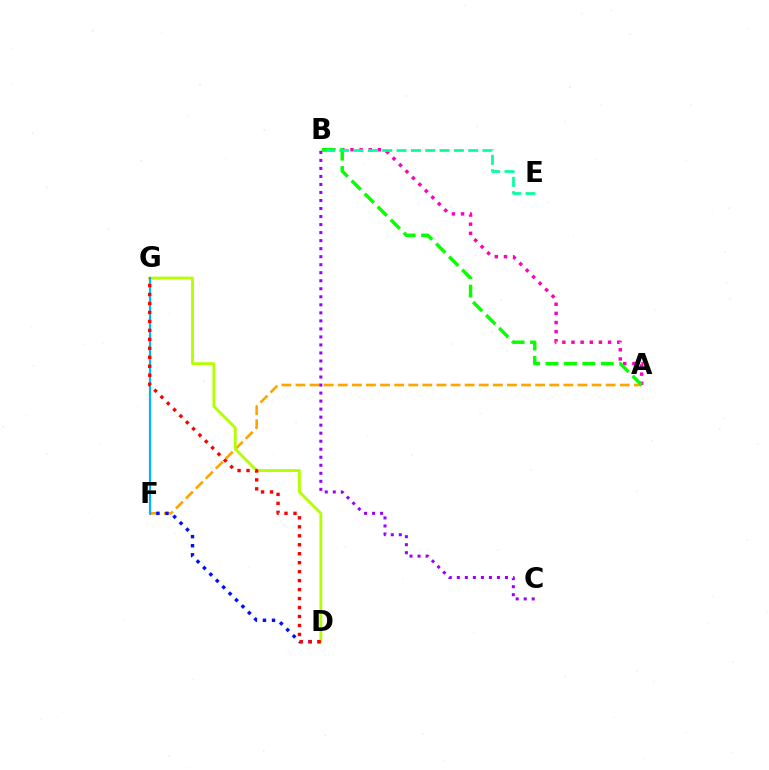{('A', 'F'): [{'color': '#ffa500', 'line_style': 'dashed', 'thickness': 1.92}], ('A', 'B'): [{'color': '#ff00bd', 'line_style': 'dotted', 'thickness': 2.48}, {'color': '#08ff00', 'line_style': 'dashed', 'thickness': 2.5}], ('D', 'F'): [{'color': '#0010ff', 'line_style': 'dotted', 'thickness': 2.47}], ('D', 'G'): [{'color': '#b3ff00', 'line_style': 'solid', 'thickness': 2.04}, {'color': '#ff0000', 'line_style': 'dotted', 'thickness': 2.44}], ('F', 'G'): [{'color': '#00b5ff', 'line_style': 'solid', 'thickness': 1.57}], ('B', 'E'): [{'color': '#00ff9d', 'line_style': 'dashed', 'thickness': 1.95}], ('B', 'C'): [{'color': '#9b00ff', 'line_style': 'dotted', 'thickness': 2.18}]}